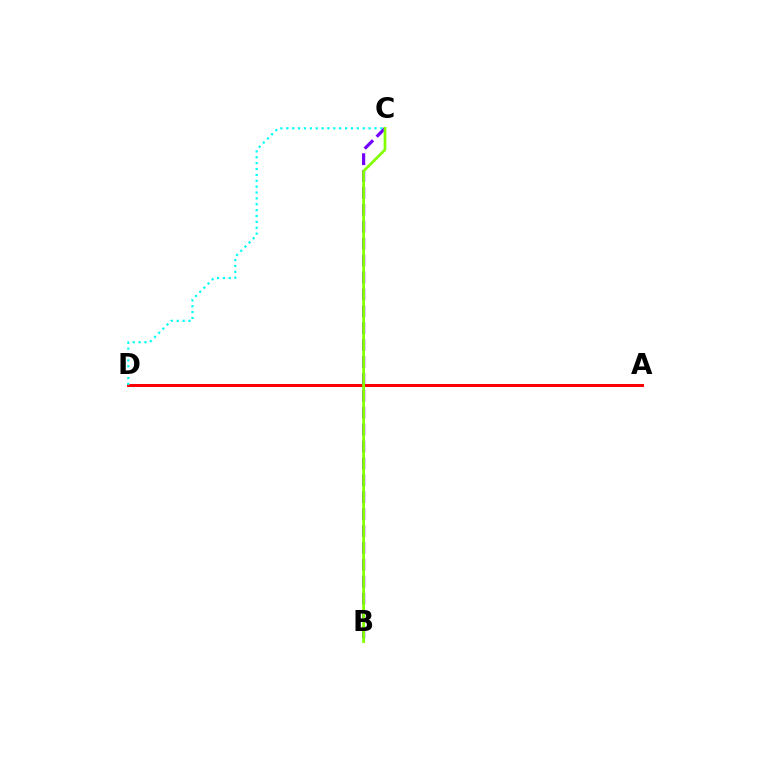{('A', 'D'): [{'color': '#ff0000', 'line_style': 'solid', 'thickness': 2.15}], ('C', 'D'): [{'color': '#00fff6', 'line_style': 'dotted', 'thickness': 1.6}], ('B', 'C'): [{'color': '#7200ff', 'line_style': 'dashed', 'thickness': 2.3}, {'color': '#84ff00', 'line_style': 'solid', 'thickness': 1.98}]}